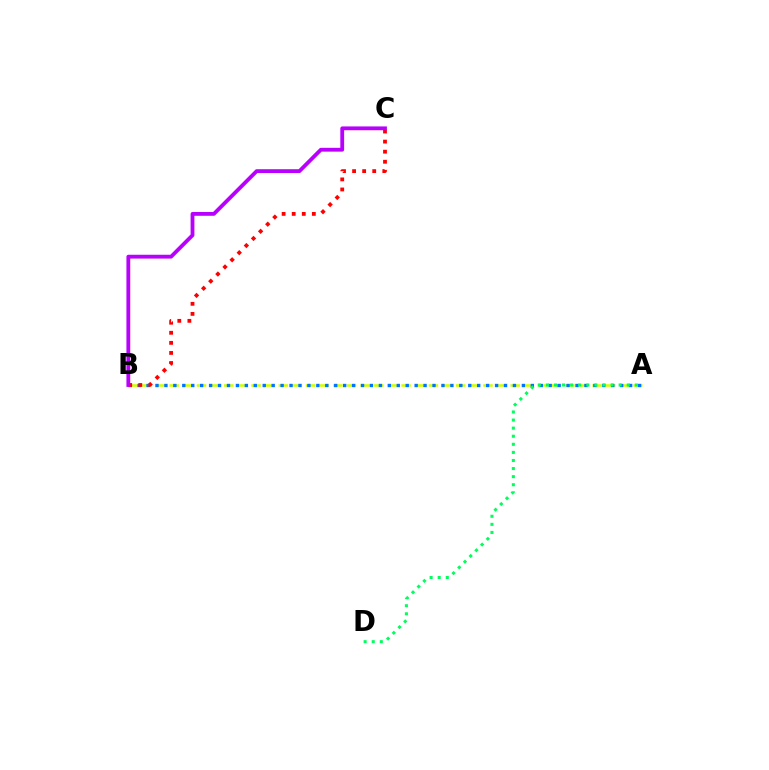{('A', 'B'): [{'color': '#d1ff00', 'line_style': 'dashed', 'thickness': 1.85}, {'color': '#0074ff', 'line_style': 'dotted', 'thickness': 2.43}], ('B', 'C'): [{'color': '#ff0000', 'line_style': 'dotted', 'thickness': 2.74}, {'color': '#b900ff', 'line_style': 'solid', 'thickness': 2.75}], ('A', 'D'): [{'color': '#00ff5c', 'line_style': 'dotted', 'thickness': 2.2}]}